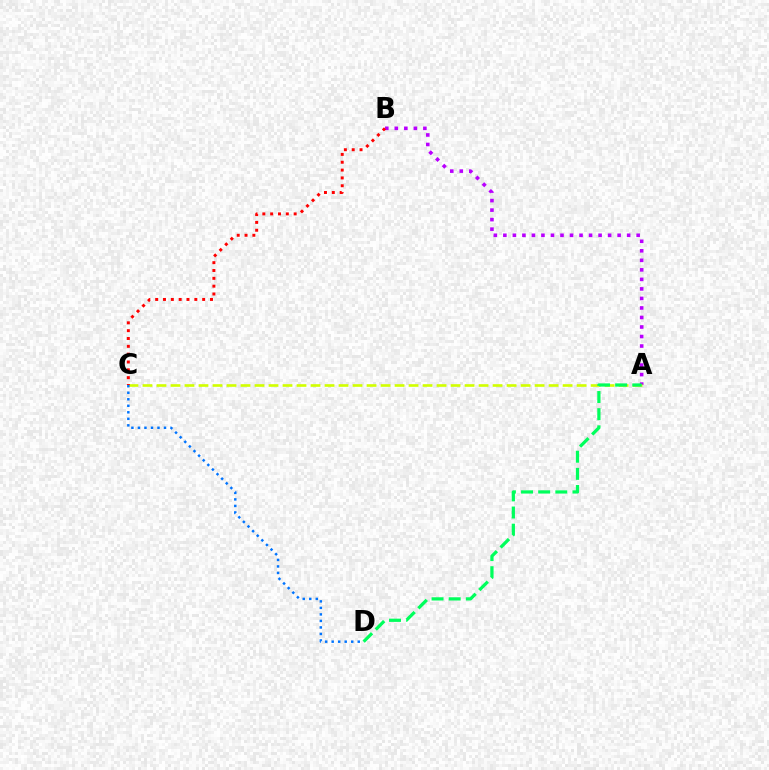{('A', 'B'): [{'color': '#b900ff', 'line_style': 'dotted', 'thickness': 2.59}], ('A', 'C'): [{'color': '#d1ff00', 'line_style': 'dashed', 'thickness': 1.9}], ('C', 'D'): [{'color': '#0074ff', 'line_style': 'dotted', 'thickness': 1.77}], ('A', 'D'): [{'color': '#00ff5c', 'line_style': 'dashed', 'thickness': 2.33}], ('B', 'C'): [{'color': '#ff0000', 'line_style': 'dotted', 'thickness': 2.13}]}